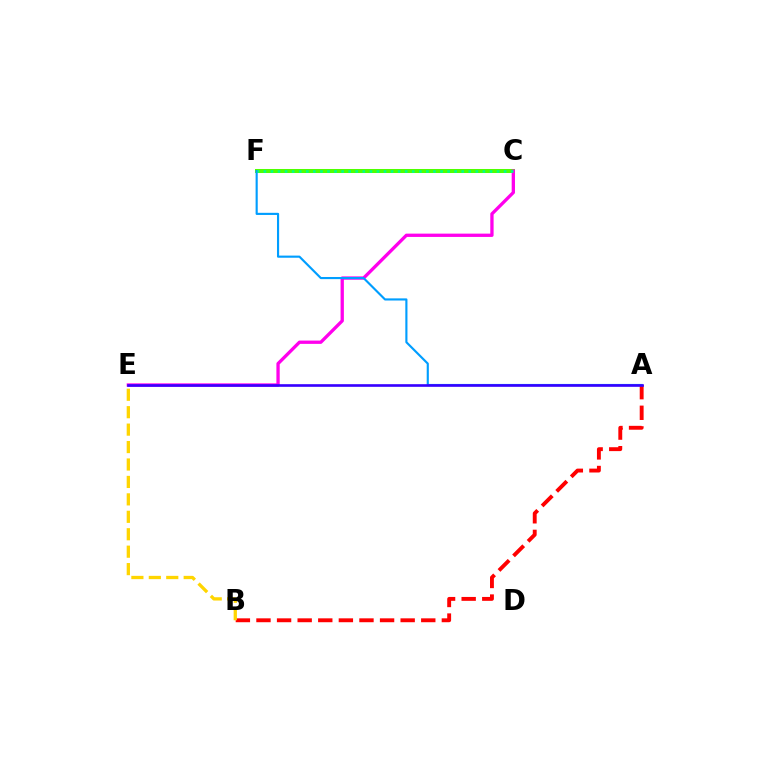{('A', 'B'): [{'color': '#ff0000', 'line_style': 'dashed', 'thickness': 2.8}], ('C', 'F'): [{'color': '#4fff00', 'line_style': 'solid', 'thickness': 2.89}, {'color': '#00ff86', 'line_style': 'dotted', 'thickness': 1.92}], ('C', 'E'): [{'color': '#ff00ed', 'line_style': 'solid', 'thickness': 2.38}], ('A', 'F'): [{'color': '#009eff', 'line_style': 'solid', 'thickness': 1.54}], ('A', 'E'): [{'color': '#3700ff', 'line_style': 'solid', 'thickness': 1.9}], ('B', 'E'): [{'color': '#ffd500', 'line_style': 'dashed', 'thickness': 2.37}]}